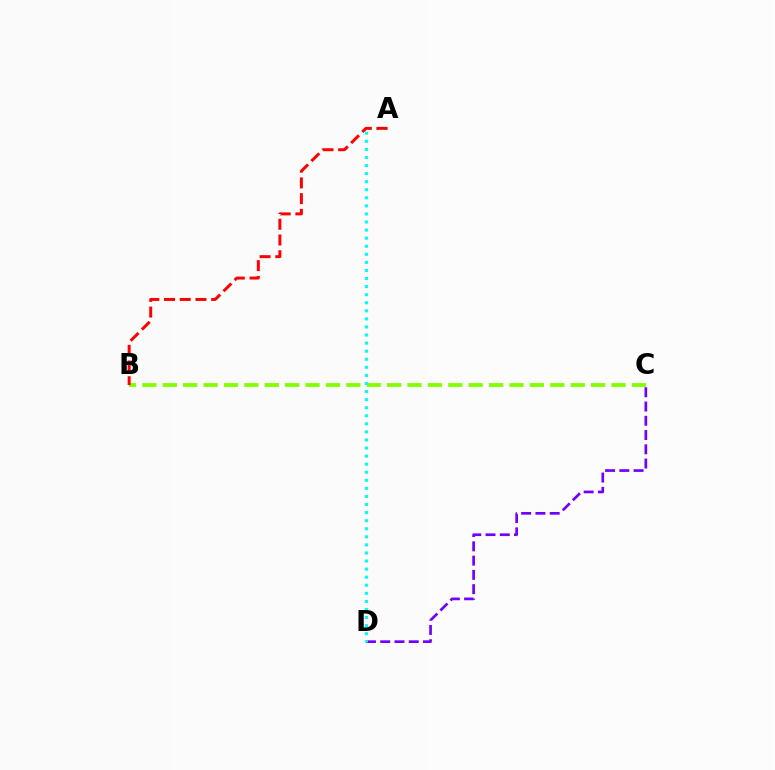{('C', 'D'): [{'color': '#7200ff', 'line_style': 'dashed', 'thickness': 1.94}], ('B', 'C'): [{'color': '#84ff00', 'line_style': 'dashed', 'thickness': 2.77}], ('A', 'D'): [{'color': '#00fff6', 'line_style': 'dotted', 'thickness': 2.19}], ('A', 'B'): [{'color': '#ff0000', 'line_style': 'dashed', 'thickness': 2.14}]}